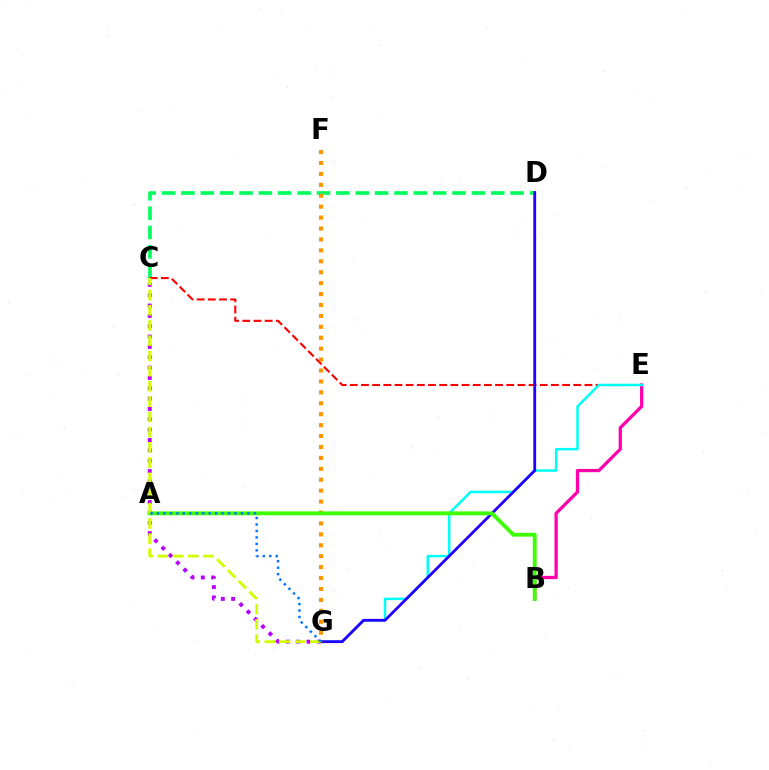{('C', 'D'): [{'color': '#00ff5c', 'line_style': 'dashed', 'thickness': 2.63}], ('C', 'E'): [{'color': '#ff0000', 'line_style': 'dashed', 'thickness': 1.52}], ('B', 'E'): [{'color': '#ff00ac', 'line_style': 'solid', 'thickness': 2.36}], ('E', 'G'): [{'color': '#00fff6', 'line_style': 'solid', 'thickness': 1.8}], ('D', 'G'): [{'color': '#2500ff', 'line_style': 'solid', 'thickness': 2.04}], ('C', 'G'): [{'color': '#b900ff', 'line_style': 'dotted', 'thickness': 2.81}, {'color': '#d1ff00', 'line_style': 'dashed', 'thickness': 2.07}], ('F', 'G'): [{'color': '#ff9400', 'line_style': 'dotted', 'thickness': 2.97}], ('A', 'B'): [{'color': '#3dff00', 'line_style': 'solid', 'thickness': 2.79}], ('A', 'G'): [{'color': '#0074ff', 'line_style': 'dotted', 'thickness': 1.76}]}